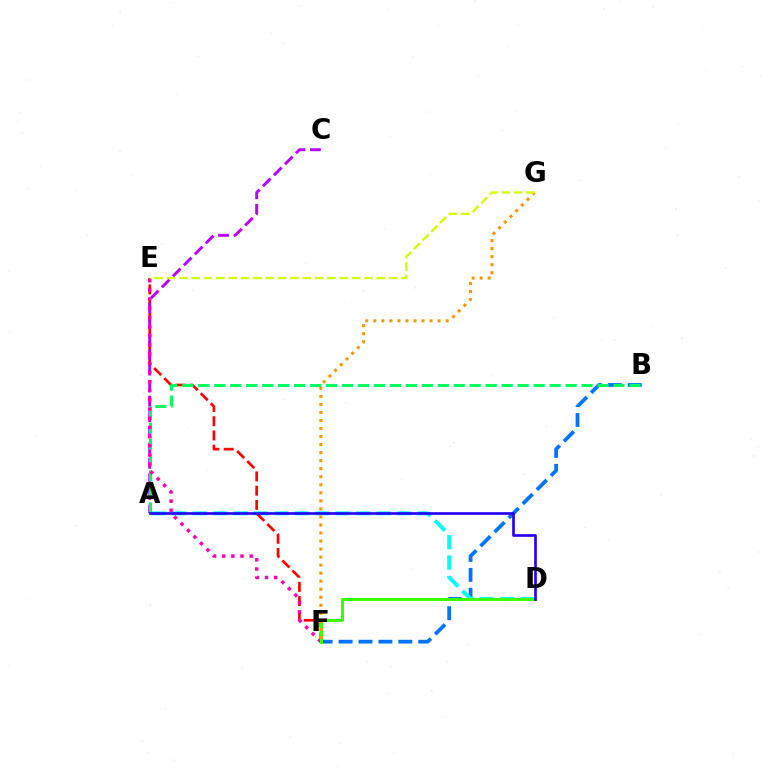{('B', 'F'): [{'color': '#0074ff', 'line_style': 'dashed', 'thickness': 2.71}], ('A', 'D'): [{'color': '#00fff6', 'line_style': 'dashed', 'thickness': 2.78}, {'color': '#2500ff', 'line_style': 'solid', 'thickness': 1.92}], ('E', 'F'): [{'color': '#ff0000', 'line_style': 'dashed', 'thickness': 1.93}, {'color': '#ff00ac', 'line_style': 'dotted', 'thickness': 2.49}], ('A', 'C'): [{'color': '#b900ff', 'line_style': 'dashed', 'thickness': 2.11}], ('A', 'B'): [{'color': '#00ff5c', 'line_style': 'dashed', 'thickness': 2.17}], ('D', 'F'): [{'color': '#3dff00', 'line_style': 'solid', 'thickness': 2.16}], ('F', 'G'): [{'color': '#ff9400', 'line_style': 'dotted', 'thickness': 2.18}], ('E', 'G'): [{'color': '#d1ff00', 'line_style': 'dashed', 'thickness': 1.68}]}